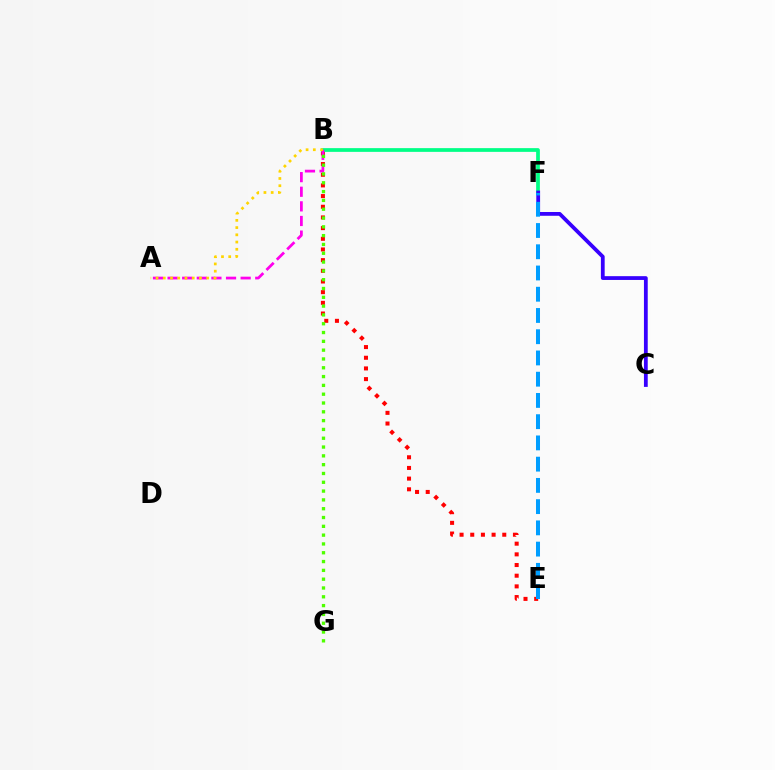{('B', 'E'): [{'color': '#ff0000', 'line_style': 'dotted', 'thickness': 2.9}], ('B', 'F'): [{'color': '#00ff86', 'line_style': 'solid', 'thickness': 2.69}], ('A', 'B'): [{'color': '#ff00ed', 'line_style': 'dashed', 'thickness': 1.99}, {'color': '#ffd500', 'line_style': 'dotted', 'thickness': 1.97}], ('C', 'F'): [{'color': '#3700ff', 'line_style': 'solid', 'thickness': 2.72}], ('E', 'F'): [{'color': '#009eff', 'line_style': 'dashed', 'thickness': 2.89}], ('B', 'G'): [{'color': '#4fff00', 'line_style': 'dotted', 'thickness': 2.39}]}